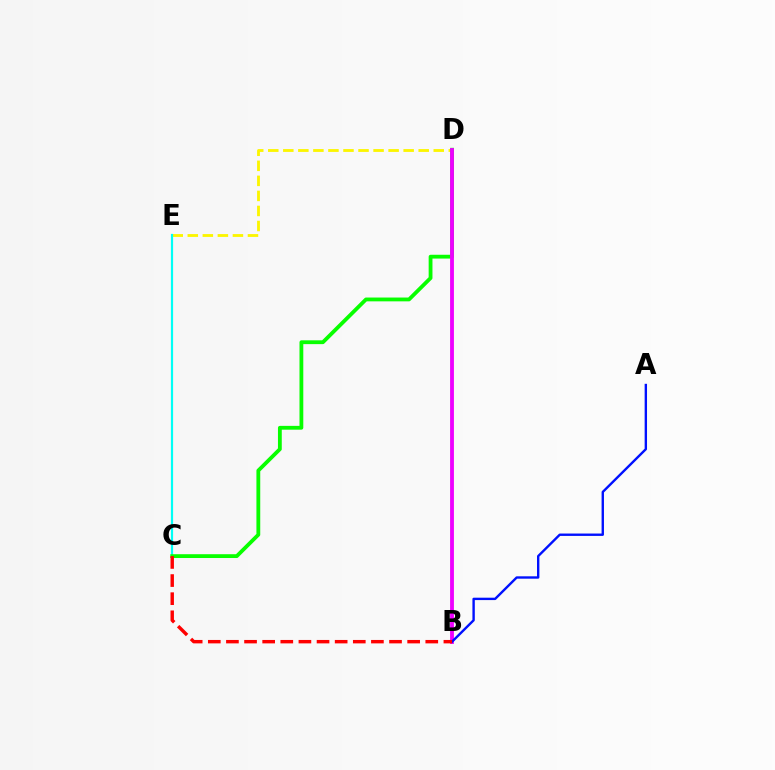{('D', 'E'): [{'color': '#fcf500', 'line_style': 'dashed', 'thickness': 2.04}], ('C', 'E'): [{'color': '#00fff6', 'line_style': 'solid', 'thickness': 1.58}], ('C', 'D'): [{'color': '#08ff00', 'line_style': 'solid', 'thickness': 2.74}], ('B', 'D'): [{'color': '#ee00ff', 'line_style': 'solid', 'thickness': 2.76}], ('A', 'B'): [{'color': '#0010ff', 'line_style': 'solid', 'thickness': 1.72}], ('B', 'C'): [{'color': '#ff0000', 'line_style': 'dashed', 'thickness': 2.46}]}